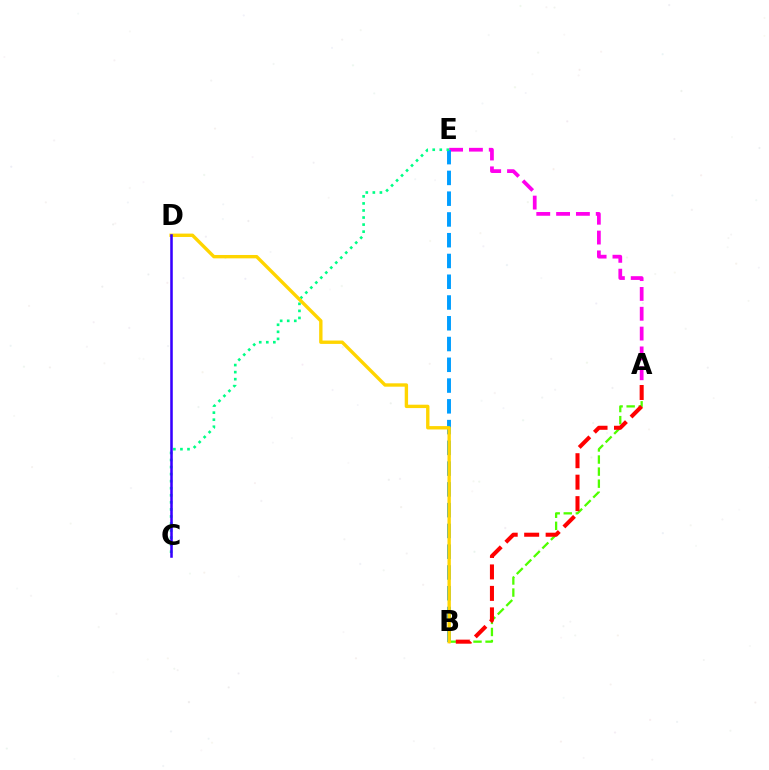{('A', 'E'): [{'color': '#ff00ed', 'line_style': 'dashed', 'thickness': 2.69}], ('B', 'E'): [{'color': '#009eff', 'line_style': 'dashed', 'thickness': 2.82}], ('A', 'B'): [{'color': '#4fff00', 'line_style': 'dashed', 'thickness': 1.64}, {'color': '#ff0000', 'line_style': 'dashed', 'thickness': 2.92}], ('C', 'E'): [{'color': '#00ff86', 'line_style': 'dotted', 'thickness': 1.92}], ('B', 'D'): [{'color': '#ffd500', 'line_style': 'solid', 'thickness': 2.43}], ('C', 'D'): [{'color': '#3700ff', 'line_style': 'solid', 'thickness': 1.84}]}